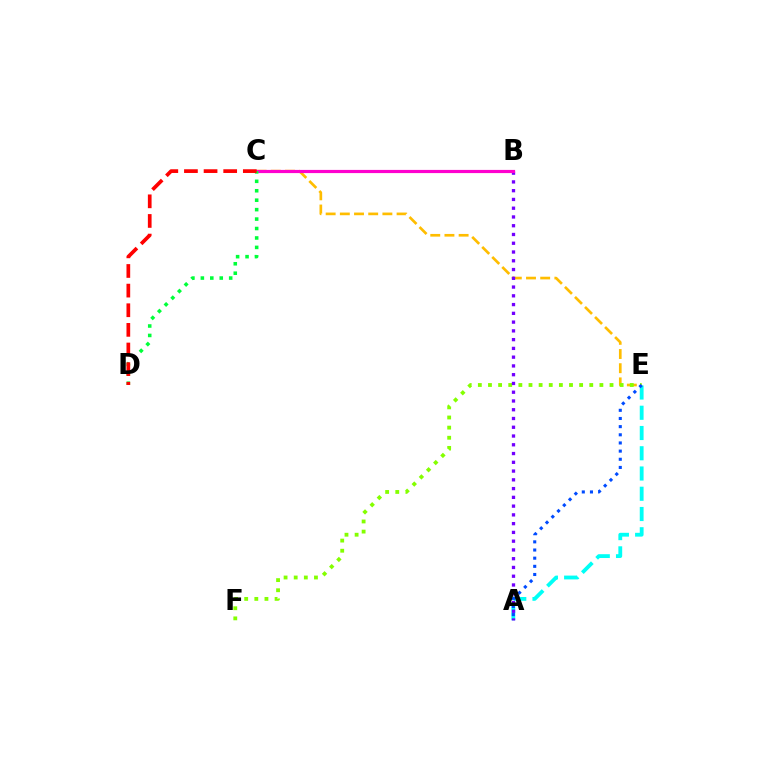{('C', 'E'): [{'color': '#ffbd00', 'line_style': 'dashed', 'thickness': 1.93}], ('A', 'E'): [{'color': '#00fff6', 'line_style': 'dashed', 'thickness': 2.75}, {'color': '#004bff', 'line_style': 'dotted', 'thickness': 2.22}], ('E', 'F'): [{'color': '#84ff00', 'line_style': 'dotted', 'thickness': 2.75}], ('A', 'B'): [{'color': '#7200ff', 'line_style': 'dotted', 'thickness': 2.38}], ('B', 'C'): [{'color': '#ff00cf', 'line_style': 'solid', 'thickness': 2.29}], ('C', 'D'): [{'color': '#00ff39', 'line_style': 'dotted', 'thickness': 2.56}, {'color': '#ff0000', 'line_style': 'dashed', 'thickness': 2.67}]}